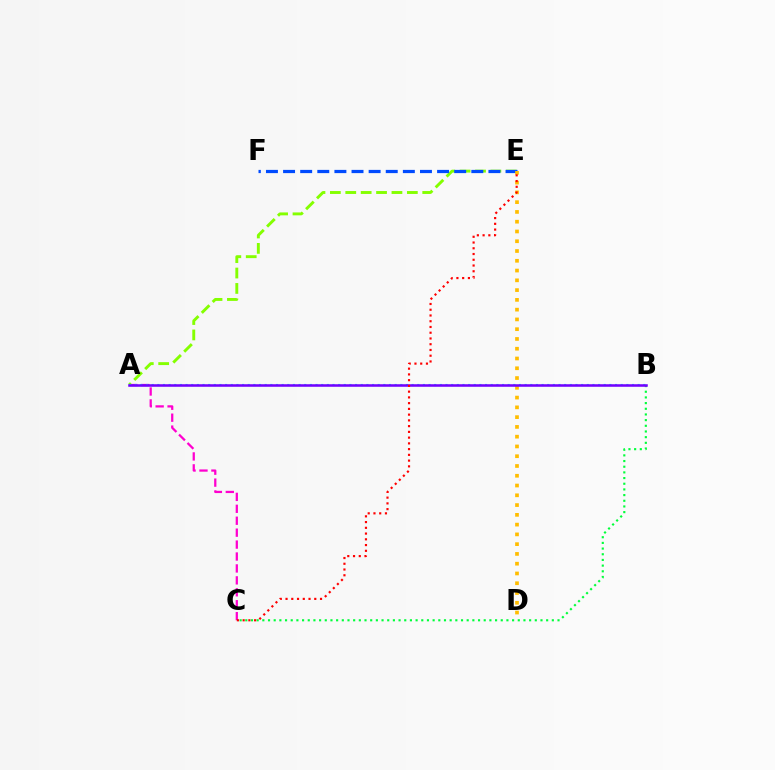{('A', 'C'): [{'color': '#ff00cf', 'line_style': 'dashed', 'thickness': 1.62}], ('B', 'C'): [{'color': '#00ff39', 'line_style': 'dotted', 'thickness': 1.54}], ('A', 'E'): [{'color': '#84ff00', 'line_style': 'dashed', 'thickness': 2.09}], ('A', 'B'): [{'color': '#00fff6', 'line_style': 'dotted', 'thickness': 1.54}, {'color': '#7200ff', 'line_style': 'solid', 'thickness': 1.83}], ('E', 'F'): [{'color': '#004bff', 'line_style': 'dashed', 'thickness': 2.32}], ('D', 'E'): [{'color': '#ffbd00', 'line_style': 'dotted', 'thickness': 2.65}], ('C', 'E'): [{'color': '#ff0000', 'line_style': 'dotted', 'thickness': 1.56}]}